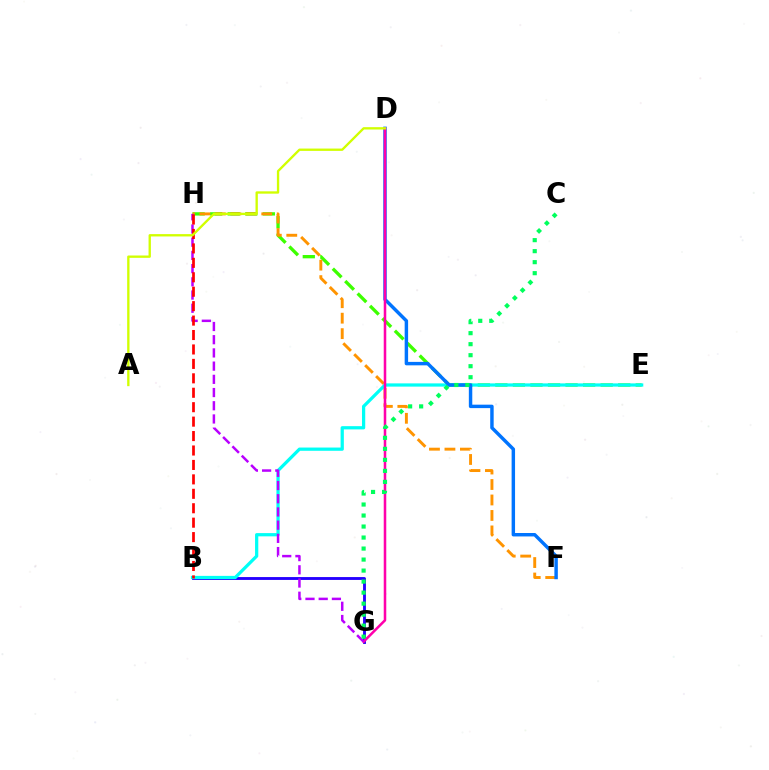{('E', 'H'): [{'color': '#3dff00', 'line_style': 'dashed', 'thickness': 2.38}], ('F', 'H'): [{'color': '#ff9400', 'line_style': 'dashed', 'thickness': 2.1}], ('B', 'G'): [{'color': '#2500ff', 'line_style': 'solid', 'thickness': 2.06}], ('B', 'E'): [{'color': '#00fff6', 'line_style': 'solid', 'thickness': 2.33}], ('D', 'F'): [{'color': '#0074ff', 'line_style': 'solid', 'thickness': 2.48}], ('D', 'G'): [{'color': '#ff00ac', 'line_style': 'solid', 'thickness': 1.83}], ('G', 'H'): [{'color': '#b900ff', 'line_style': 'dashed', 'thickness': 1.79}], ('C', 'G'): [{'color': '#00ff5c', 'line_style': 'dotted', 'thickness': 2.99}], ('B', 'H'): [{'color': '#ff0000', 'line_style': 'dashed', 'thickness': 1.96}], ('A', 'D'): [{'color': '#d1ff00', 'line_style': 'solid', 'thickness': 1.68}]}